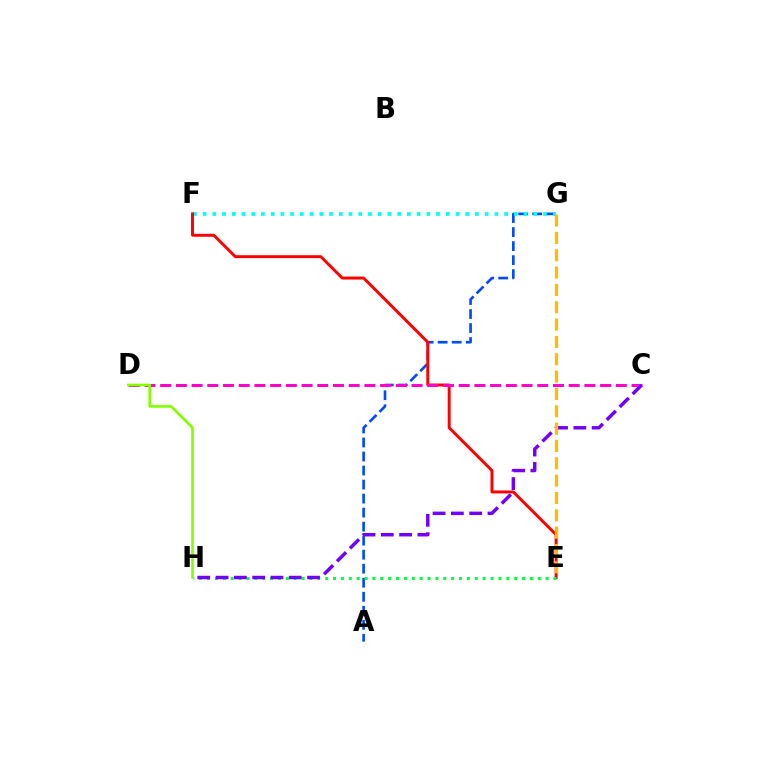{('A', 'G'): [{'color': '#004bff', 'line_style': 'dashed', 'thickness': 1.91}], ('F', 'G'): [{'color': '#00fff6', 'line_style': 'dotted', 'thickness': 2.64}], ('E', 'F'): [{'color': '#ff0000', 'line_style': 'solid', 'thickness': 2.12}], ('E', 'H'): [{'color': '#00ff39', 'line_style': 'dotted', 'thickness': 2.14}], ('C', 'D'): [{'color': '#ff00cf', 'line_style': 'dashed', 'thickness': 2.13}], ('C', 'H'): [{'color': '#7200ff', 'line_style': 'dashed', 'thickness': 2.49}], ('E', 'G'): [{'color': '#ffbd00', 'line_style': 'dashed', 'thickness': 2.36}], ('D', 'H'): [{'color': '#84ff00', 'line_style': 'solid', 'thickness': 1.91}]}